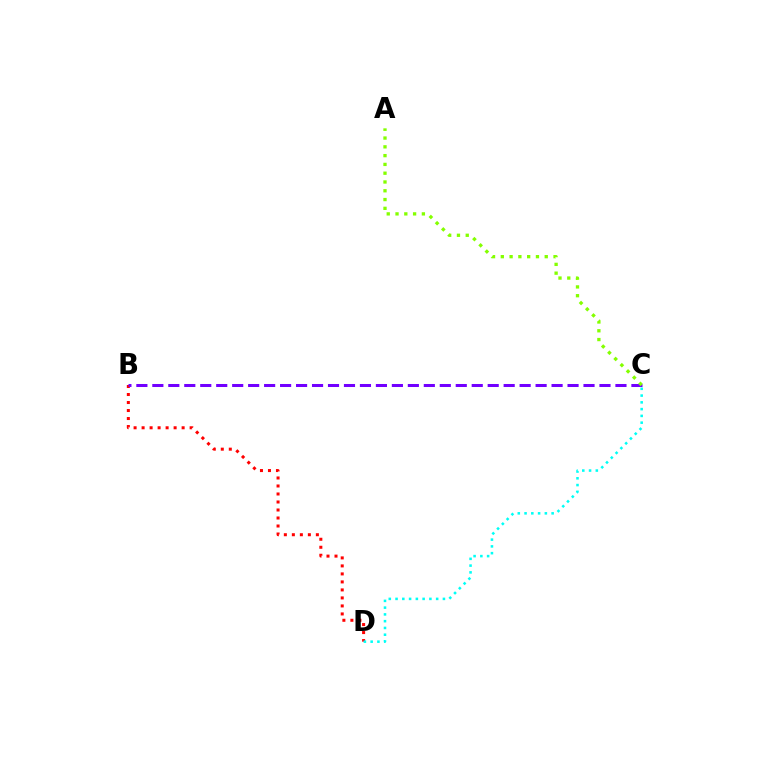{('B', 'D'): [{'color': '#ff0000', 'line_style': 'dotted', 'thickness': 2.17}], ('B', 'C'): [{'color': '#7200ff', 'line_style': 'dashed', 'thickness': 2.17}], ('A', 'C'): [{'color': '#84ff00', 'line_style': 'dotted', 'thickness': 2.39}], ('C', 'D'): [{'color': '#00fff6', 'line_style': 'dotted', 'thickness': 1.84}]}